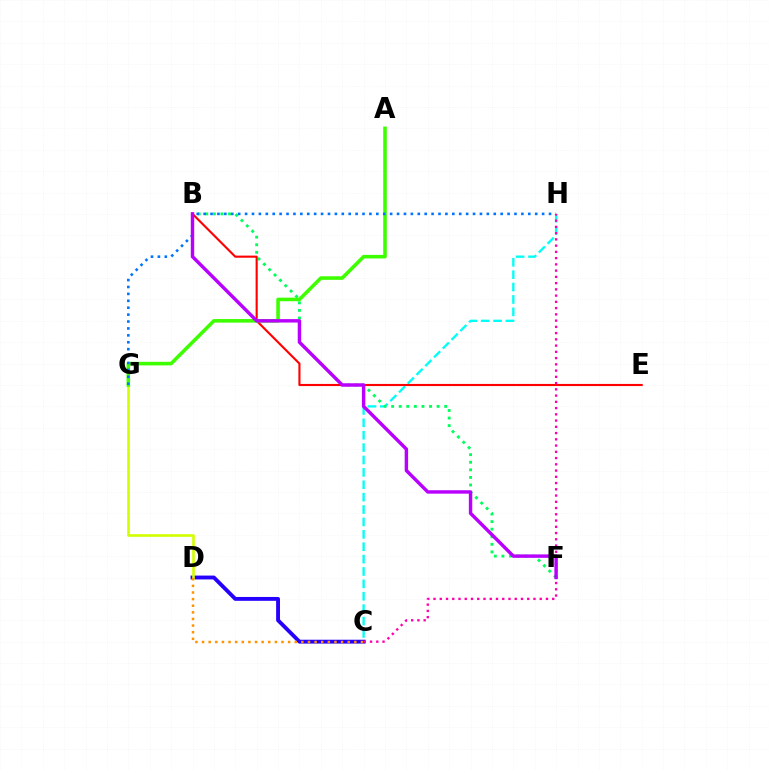{('C', 'D'): [{'color': '#2500ff', 'line_style': 'solid', 'thickness': 2.78}, {'color': '#ff9400', 'line_style': 'dotted', 'thickness': 1.8}], ('C', 'H'): [{'color': '#00fff6', 'line_style': 'dashed', 'thickness': 1.68}, {'color': '#ff00ac', 'line_style': 'dotted', 'thickness': 1.7}], ('D', 'G'): [{'color': '#d1ff00', 'line_style': 'solid', 'thickness': 1.9}], ('B', 'F'): [{'color': '#00ff5c', 'line_style': 'dotted', 'thickness': 2.06}, {'color': '#b900ff', 'line_style': 'solid', 'thickness': 2.47}], ('B', 'E'): [{'color': '#ff0000', 'line_style': 'solid', 'thickness': 1.53}], ('A', 'G'): [{'color': '#3dff00', 'line_style': 'solid', 'thickness': 2.57}], ('G', 'H'): [{'color': '#0074ff', 'line_style': 'dotted', 'thickness': 1.88}]}